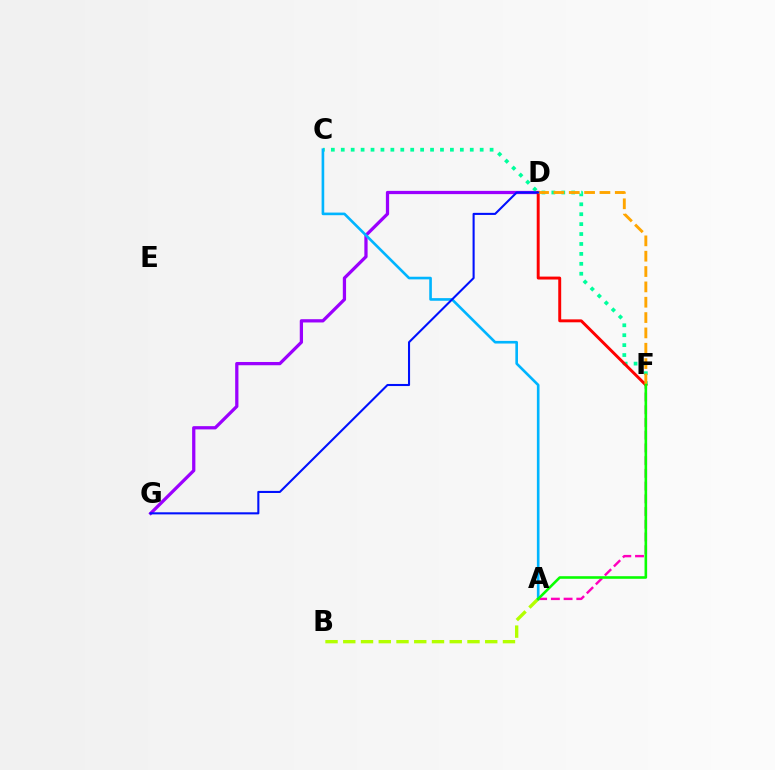{('A', 'F'): [{'color': '#ff00bd', 'line_style': 'dashed', 'thickness': 1.73}, {'color': '#08ff00', 'line_style': 'solid', 'thickness': 1.87}], ('D', 'G'): [{'color': '#9b00ff', 'line_style': 'solid', 'thickness': 2.34}, {'color': '#0010ff', 'line_style': 'solid', 'thickness': 1.5}], ('C', 'F'): [{'color': '#00ff9d', 'line_style': 'dotted', 'thickness': 2.7}], ('A', 'B'): [{'color': '#b3ff00', 'line_style': 'dashed', 'thickness': 2.41}], ('A', 'C'): [{'color': '#00b5ff', 'line_style': 'solid', 'thickness': 1.89}], ('D', 'F'): [{'color': '#ff0000', 'line_style': 'solid', 'thickness': 2.11}, {'color': '#ffa500', 'line_style': 'dashed', 'thickness': 2.08}]}